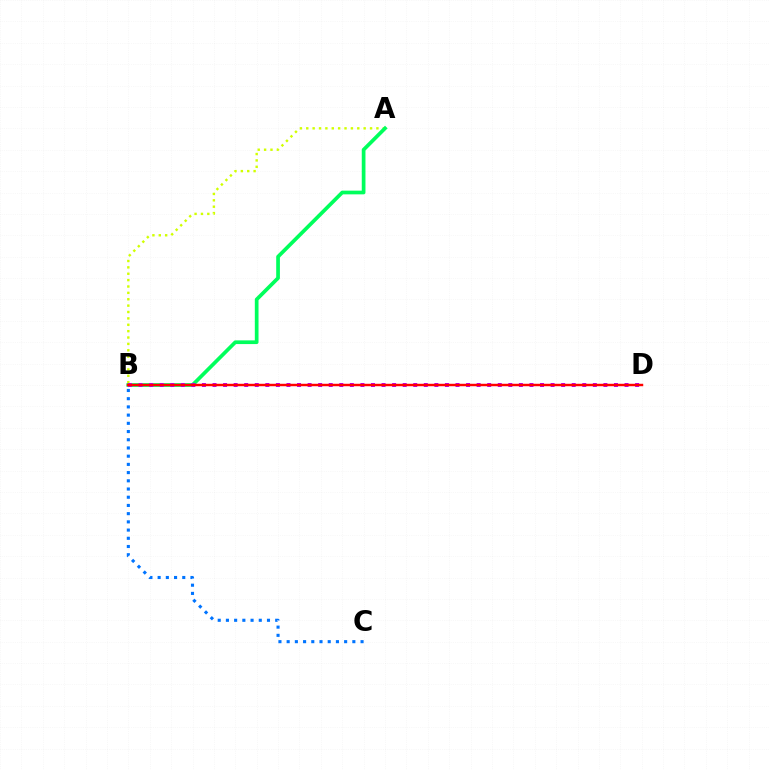{('A', 'B'): [{'color': '#d1ff00', 'line_style': 'dotted', 'thickness': 1.73}, {'color': '#00ff5c', 'line_style': 'solid', 'thickness': 2.67}], ('B', 'C'): [{'color': '#0074ff', 'line_style': 'dotted', 'thickness': 2.23}], ('B', 'D'): [{'color': '#b900ff', 'line_style': 'dotted', 'thickness': 2.87}, {'color': '#ff0000', 'line_style': 'solid', 'thickness': 1.76}]}